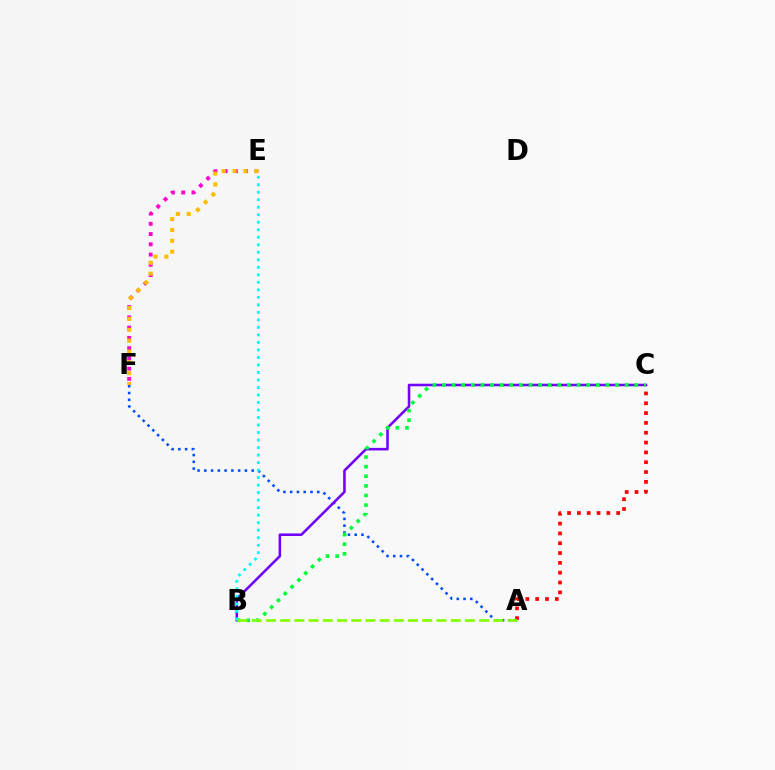{('A', 'C'): [{'color': '#ff0000', 'line_style': 'dotted', 'thickness': 2.67}], ('A', 'F'): [{'color': '#004bff', 'line_style': 'dotted', 'thickness': 1.84}], ('B', 'C'): [{'color': '#7200ff', 'line_style': 'solid', 'thickness': 1.84}, {'color': '#00ff39', 'line_style': 'dotted', 'thickness': 2.61}], ('E', 'F'): [{'color': '#ff00cf', 'line_style': 'dotted', 'thickness': 2.79}, {'color': '#ffbd00', 'line_style': 'dotted', 'thickness': 2.95}], ('B', 'E'): [{'color': '#00fff6', 'line_style': 'dotted', 'thickness': 2.04}], ('A', 'B'): [{'color': '#84ff00', 'line_style': 'dashed', 'thickness': 1.93}]}